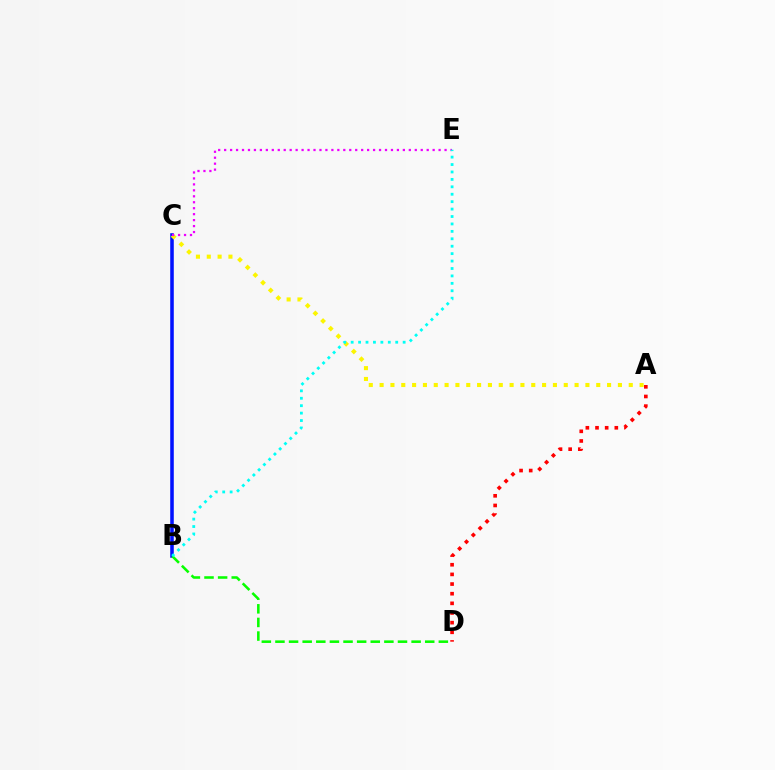{('B', 'C'): [{'color': '#0010ff', 'line_style': 'solid', 'thickness': 2.56}], ('B', 'D'): [{'color': '#08ff00', 'line_style': 'dashed', 'thickness': 1.85}], ('A', 'C'): [{'color': '#fcf500', 'line_style': 'dotted', 'thickness': 2.94}], ('A', 'D'): [{'color': '#ff0000', 'line_style': 'dotted', 'thickness': 2.62}], ('C', 'E'): [{'color': '#ee00ff', 'line_style': 'dotted', 'thickness': 1.62}], ('B', 'E'): [{'color': '#00fff6', 'line_style': 'dotted', 'thickness': 2.02}]}